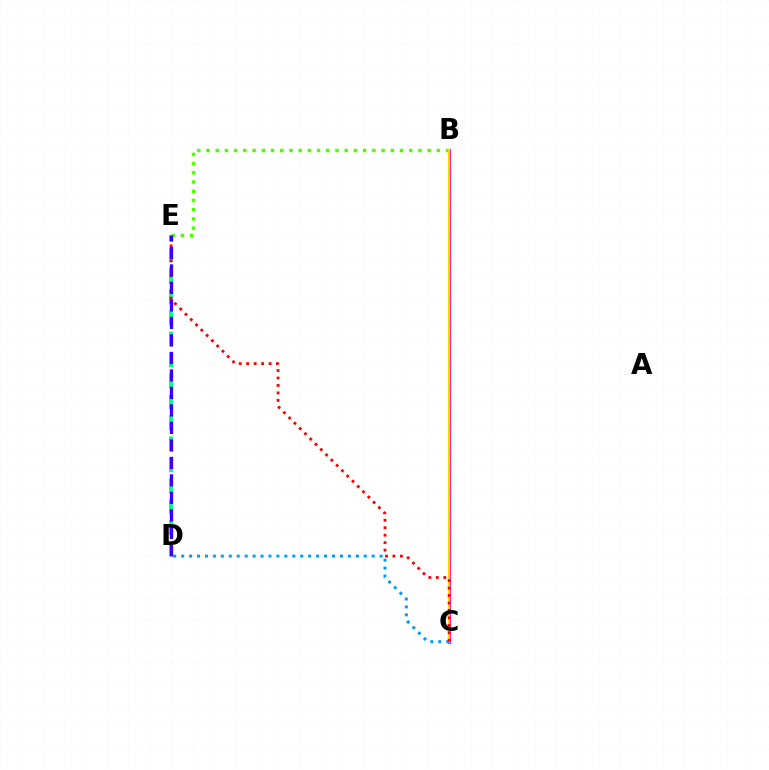{('B', 'E'): [{'color': '#4fff00', 'line_style': 'dotted', 'thickness': 2.5}], ('B', 'C'): [{'color': '#ff00ed', 'line_style': 'solid', 'thickness': 2.13}, {'color': '#ffd500', 'line_style': 'solid', 'thickness': 1.59}], ('D', 'E'): [{'color': '#00ff86', 'line_style': 'dashed', 'thickness': 2.85}, {'color': '#3700ff', 'line_style': 'dashed', 'thickness': 2.38}], ('C', 'D'): [{'color': '#009eff', 'line_style': 'dotted', 'thickness': 2.16}], ('C', 'E'): [{'color': '#ff0000', 'line_style': 'dotted', 'thickness': 2.03}]}